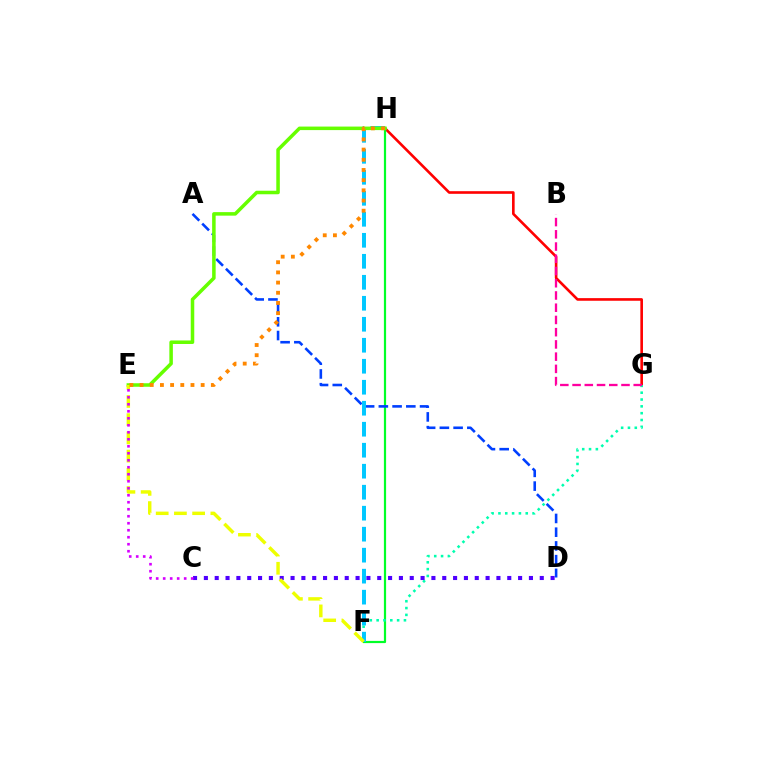{('G', 'H'): [{'color': '#ff0000', 'line_style': 'solid', 'thickness': 1.89}], ('F', 'H'): [{'color': '#00ff27', 'line_style': 'solid', 'thickness': 1.59}, {'color': '#00c7ff', 'line_style': 'dashed', 'thickness': 2.85}], ('A', 'D'): [{'color': '#003fff', 'line_style': 'dashed', 'thickness': 1.87}], ('F', 'G'): [{'color': '#00ffaf', 'line_style': 'dotted', 'thickness': 1.85}], ('C', 'D'): [{'color': '#4f00ff', 'line_style': 'dotted', 'thickness': 2.94}], ('B', 'G'): [{'color': '#ff00a0', 'line_style': 'dashed', 'thickness': 1.66}], ('E', 'H'): [{'color': '#66ff00', 'line_style': 'solid', 'thickness': 2.54}, {'color': '#ff8800', 'line_style': 'dotted', 'thickness': 2.77}], ('E', 'F'): [{'color': '#eeff00', 'line_style': 'dashed', 'thickness': 2.47}], ('C', 'E'): [{'color': '#d600ff', 'line_style': 'dotted', 'thickness': 1.9}]}